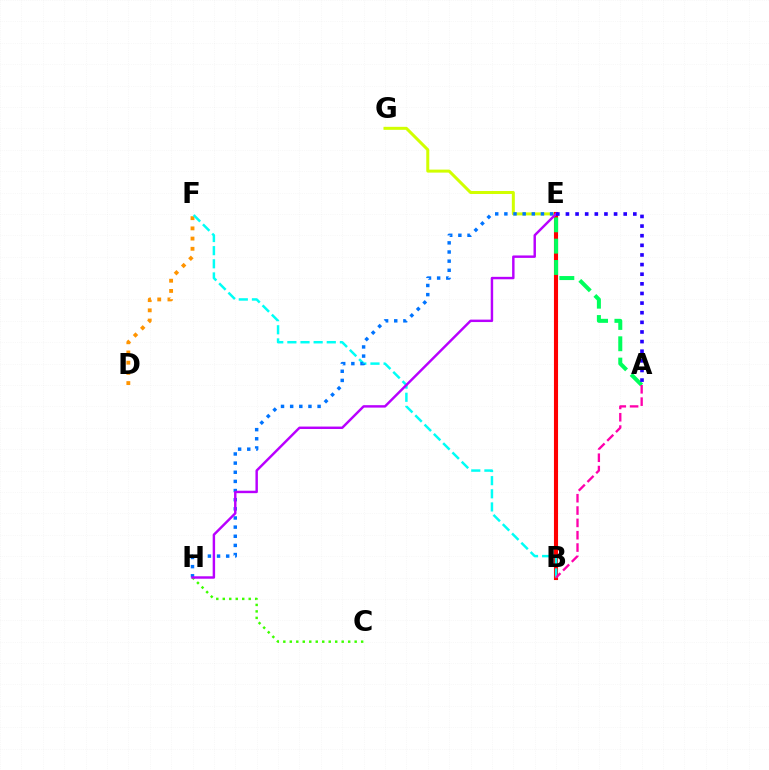{('E', 'G'): [{'color': '#d1ff00', 'line_style': 'solid', 'thickness': 2.16}], ('C', 'H'): [{'color': '#3dff00', 'line_style': 'dotted', 'thickness': 1.76}], ('D', 'F'): [{'color': '#ff9400', 'line_style': 'dotted', 'thickness': 2.77}], ('B', 'E'): [{'color': '#ff0000', 'line_style': 'solid', 'thickness': 2.95}], ('B', 'F'): [{'color': '#00fff6', 'line_style': 'dashed', 'thickness': 1.78}], ('E', 'H'): [{'color': '#0074ff', 'line_style': 'dotted', 'thickness': 2.48}, {'color': '#b900ff', 'line_style': 'solid', 'thickness': 1.76}], ('A', 'E'): [{'color': '#00ff5c', 'line_style': 'dashed', 'thickness': 2.9}, {'color': '#2500ff', 'line_style': 'dotted', 'thickness': 2.62}], ('A', 'B'): [{'color': '#ff00ac', 'line_style': 'dashed', 'thickness': 1.68}]}